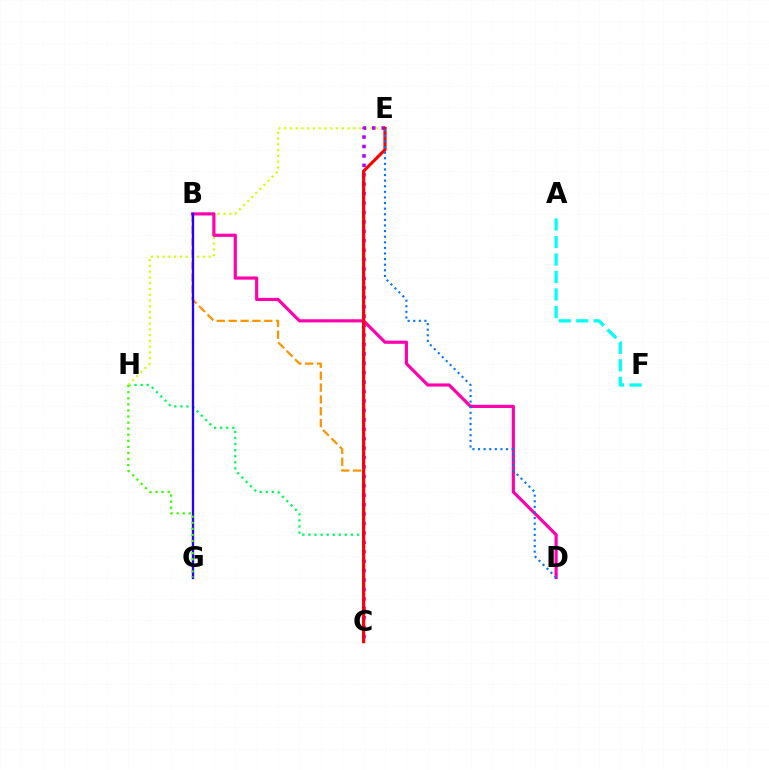{('A', 'F'): [{'color': '#00fff6', 'line_style': 'dashed', 'thickness': 2.38}], ('B', 'C'): [{'color': '#ff9400', 'line_style': 'dashed', 'thickness': 1.61}], ('C', 'H'): [{'color': '#00ff5c', 'line_style': 'dotted', 'thickness': 1.65}], ('E', 'H'): [{'color': '#d1ff00', 'line_style': 'dotted', 'thickness': 1.57}], ('B', 'D'): [{'color': '#ff00ac', 'line_style': 'solid', 'thickness': 2.28}], ('C', 'E'): [{'color': '#b900ff', 'line_style': 'dotted', 'thickness': 2.56}, {'color': '#ff0000', 'line_style': 'solid', 'thickness': 2.27}], ('D', 'E'): [{'color': '#0074ff', 'line_style': 'dotted', 'thickness': 1.52}], ('B', 'G'): [{'color': '#2500ff', 'line_style': 'solid', 'thickness': 1.69}], ('G', 'H'): [{'color': '#3dff00', 'line_style': 'dotted', 'thickness': 1.65}]}